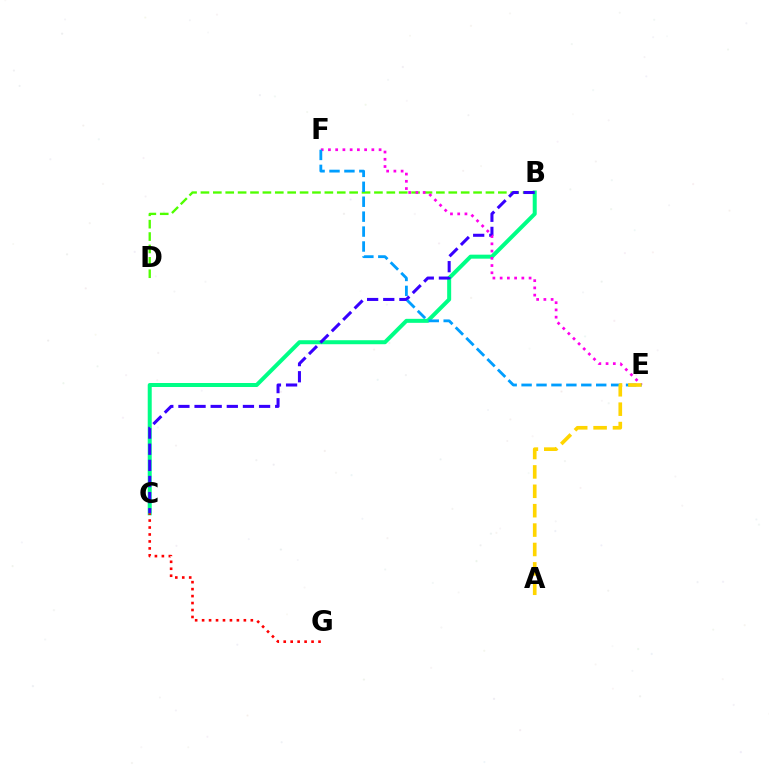{('B', 'D'): [{'color': '#4fff00', 'line_style': 'dashed', 'thickness': 1.68}], ('B', 'C'): [{'color': '#00ff86', 'line_style': 'solid', 'thickness': 2.88}, {'color': '#3700ff', 'line_style': 'dashed', 'thickness': 2.19}], ('E', 'F'): [{'color': '#ff00ed', 'line_style': 'dotted', 'thickness': 1.97}, {'color': '#009eff', 'line_style': 'dashed', 'thickness': 2.03}], ('C', 'G'): [{'color': '#ff0000', 'line_style': 'dotted', 'thickness': 1.89}], ('A', 'E'): [{'color': '#ffd500', 'line_style': 'dashed', 'thickness': 2.63}]}